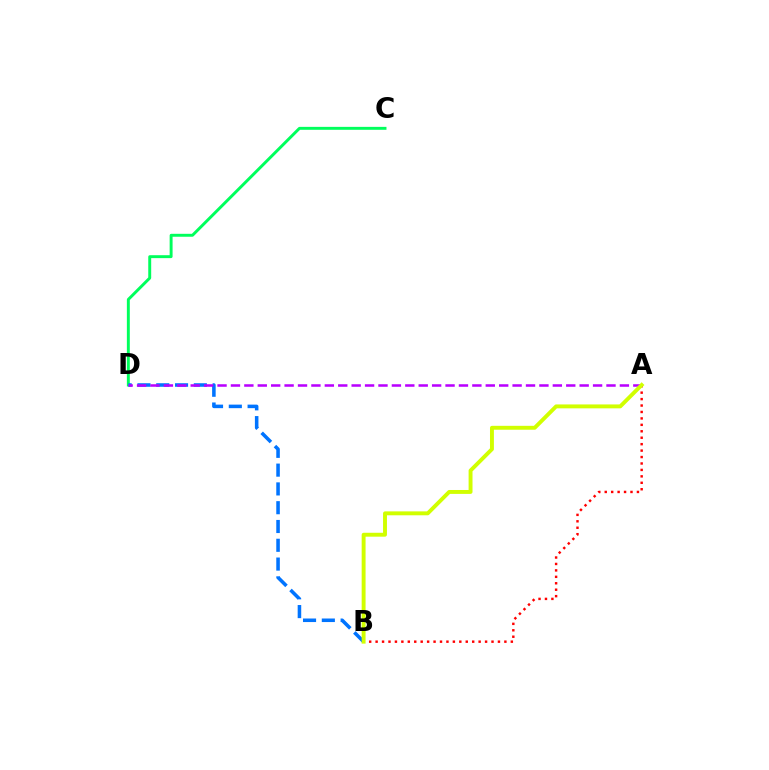{('C', 'D'): [{'color': '#00ff5c', 'line_style': 'solid', 'thickness': 2.11}], ('B', 'D'): [{'color': '#0074ff', 'line_style': 'dashed', 'thickness': 2.55}], ('A', 'D'): [{'color': '#b900ff', 'line_style': 'dashed', 'thickness': 1.82}], ('A', 'B'): [{'color': '#ff0000', 'line_style': 'dotted', 'thickness': 1.75}, {'color': '#d1ff00', 'line_style': 'solid', 'thickness': 2.81}]}